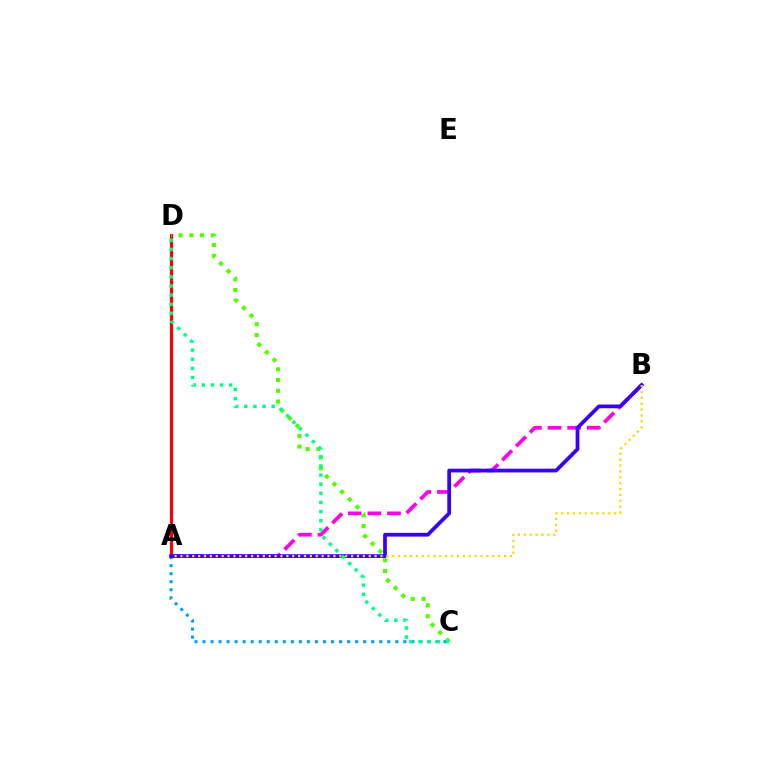{('A', 'B'): [{'color': '#ff00ed', 'line_style': 'dashed', 'thickness': 2.66}, {'color': '#3700ff', 'line_style': 'solid', 'thickness': 2.69}, {'color': '#ffd500', 'line_style': 'dotted', 'thickness': 1.6}], ('A', 'D'): [{'color': '#ff0000', 'line_style': 'solid', 'thickness': 2.28}], ('C', 'D'): [{'color': '#4fff00', 'line_style': 'dotted', 'thickness': 2.93}, {'color': '#00ff86', 'line_style': 'dotted', 'thickness': 2.48}], ('A', 'C'): [{'color': '#009eff', 'line_style': 'dotted', 'thickness': 2.18}]}